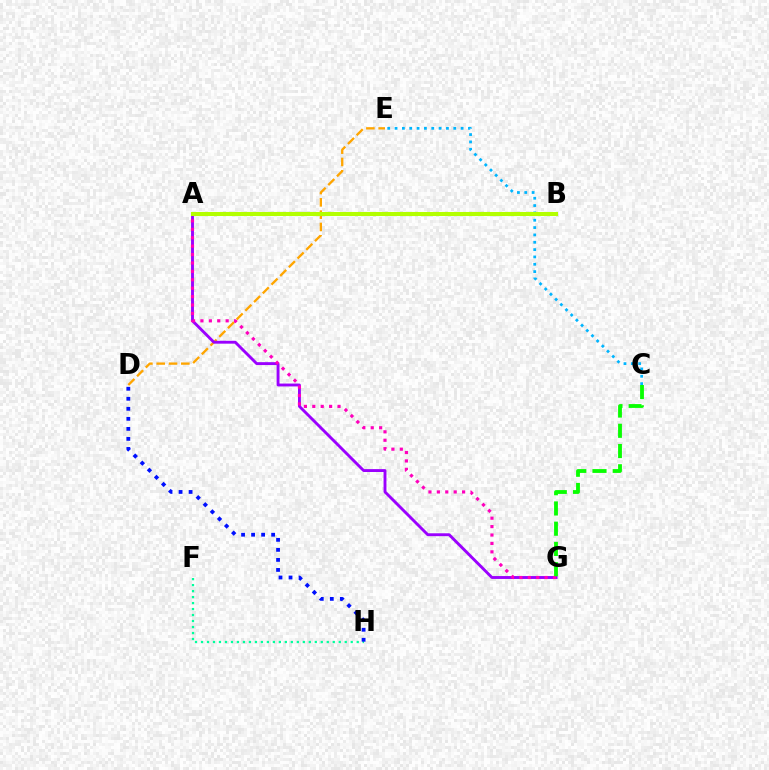{('D', 'E'): [{'color': '#ffa500', 'line_style': 'dashed', 'thickness': 1.67}], ('C', 'E'): [{'color': '#00b5ff', 'line_style': 'dotted', 'thickness': 1.99}], ('A', 'G'): [{'color': '#9b00ff', 'line_style': 'solid', 'thickness': 2.08}, {'color': '#ff00bd', 'line_style': 'dotted', 'thickness': 2.29}], ('F', 'H'): [{'color': '#00ff9d', 'line_style': 'dotted', 'thickness': 1.63}], ('C', 'G'): [{'color': '#08ff00', 'line_style': 'dashed', 'thickness': 2.75}], ('A', 'B'): [{'color': '#ff0000', 'line_style': 'solid', 'thickness': 2.81}, {'color': '#b3ff00', 'line_style': 'solid', 'thickness': 2.92}], ('D', 'H'): [{'color': '#0010ff', 'line_style': 'dotted', 'thickness': 2.72}]}